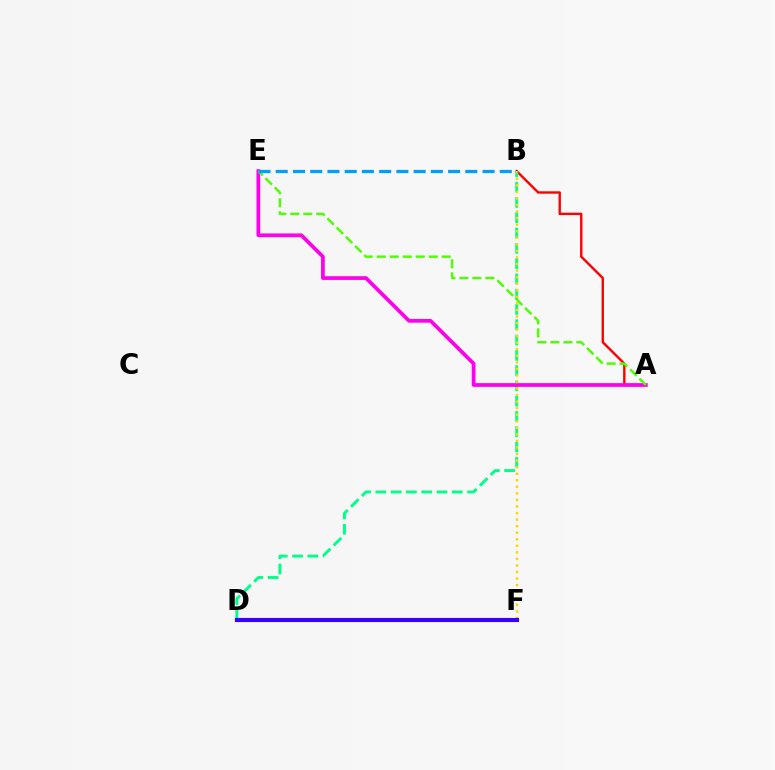{('A', 'B'): [{'color': '#ff0000', 'line_style': 'solid', 'thickness': 1.72}], ('B', 'D'): [{'color': '#00ff86', 'line_style': 'dashed', 'thickness': 2.08}], ('A', 'E'): [{'color': '#ff00ed', 'line_style': 'solid', 'thickness': 2.69}, {'color': '#4fff00', 'line_style': 'dashed', 'thickness': 1.77}], ('B', 'F'): [{'color': '#ffd500', 'line_style': 'dotted', 'thickness': 1.78}], ('B', 'E'): [{'color': '#009eff', 'line_style': 'dashed', 'thickness': 2.34}], ('D', 'F'): [{'color': '#3700ff', 'line_style': 'solid', 'thickness': 2.98}]}